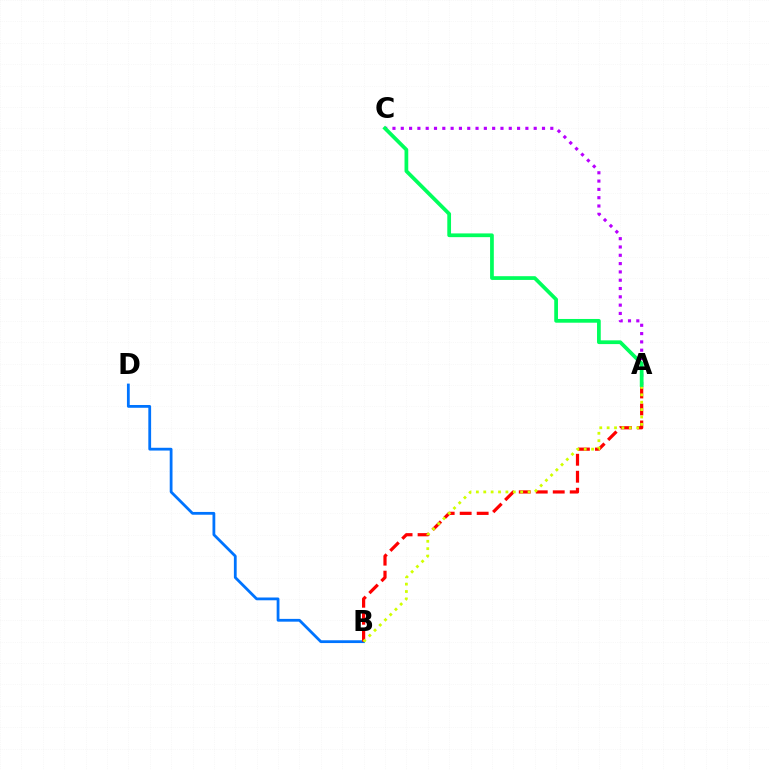{('B', 'D'): [{'color': '#0074ff', 'line_style': 'solid', 'thickness': 2.01}], ('A', 'B'): [{'color': '#ff0000', 'line_style': 'dashed', 'thickness': 2.31}, {'color': '#d1ff00', 'line_style': 'dotted', 'thickness': 2.01}], ('A', 'C'): [{'color': '#b900ff', 'line_style': 'dotted', 'thickness': 2.26}, {'color': '#00ff5c', 'line_style': 'solid', 'thickness': 2.69}]}